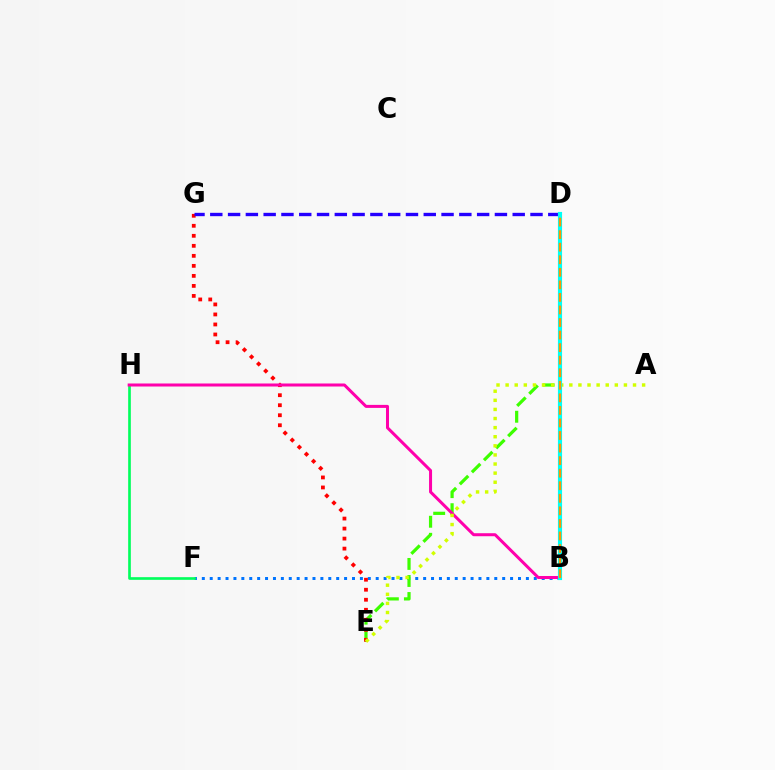{('B', 'D'): [{'color': '#b900ff', 'line_style': 'dotted', 'thickness': 2.72}, {'color': '#00fff6', 'line_style': 'solid', 'thickness': 2.99}, {'color': '#ff9400', 'line_style': 'dashed', 'thickness': 1.71}], ('B', 'F'): [{'color': '#0074ff', 'line_style': 'dotted', 'thickness': 2.15}], ('D', 'E'): [{'color': '#3dff00', 'line_style': 'dashed', 'thickness': 2.32}], ('E', 'G'): [{'color': '#ff0000', 'line_style': 'dotted', 'thickness': 2.72}], ('D', 'G'): [{'color': '#2500ff', 'line_style': 'dashed', 'thickness': 2.42}], ('F', 'H'): [{'color': '#00ff5c', 'line_style': 'solid', 'thickness': 1.92}], ('B', 'H'): [{'color': '#ff00ac', 'line_style': 'solid', 'thickness': 2.17}], ('A', 'E'): [{'color': '#d1ff00', 'line_style': 'dotted', 'thickness': 2.47}]}